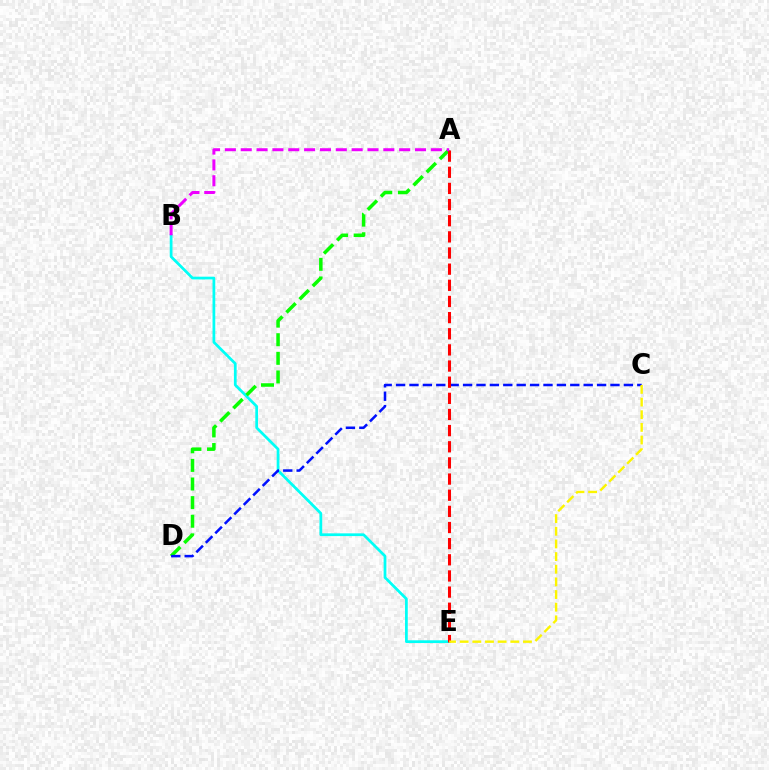{('B', 'E'): [{'color': '#00fff6', 'line_style': 'solid', 'thickness': 1.97}], ('A', 'D'): [{'color': '#08ff00', 'line_style': 'dashed', 'thickness': 2.53}], ('C', 'D'): [{'color': '#0010ff', 'line_style': 'dashed', 'thickness': 1.82}], ('A', 'E'): [{'color': '#ff0000', 'line_style': 'dashed', 'thickness': 2.19}], ('C', 'E'): [{'color': '#fcf500', 'line_style': 'dashed', 'thickness': 1.72}], ('A', 'B'): [{'color': '#ee00ff', 'line_style': 'dashed', 'thickness': 2.15}]}